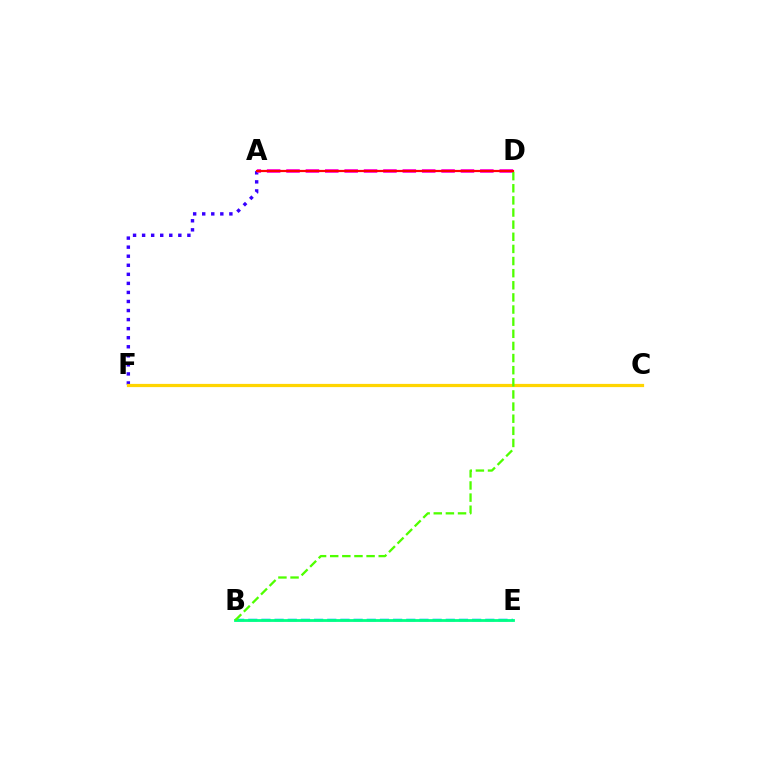{('B', 'E'): [{'color': '#009eff', 'line_style': 'dashed', 'thickness': 1.79}, {'color': '#00ff86', 'line_style': 'solid', 'thickness': 2.02}], ('A', 'F'): [{'color': '#3700ff', 'line_style': 'dotted', 'thickness': 2.46}], ('A', 'D'): [{'color': '#ff00ed', 'line_style': 'dashed', 'thickness': 2.63}, {'color': '#ff0000', 'line_style': 'solid', 'thickness': 1.59}], ('C', 'F'): [{'color': '#ffd500', 'line_style': 'solid', 'thickness': 2.32}], ('B', 'D'): [{'color': '#4fff00', 'line_style': 'dashed', 'thickness': 1.65}]}